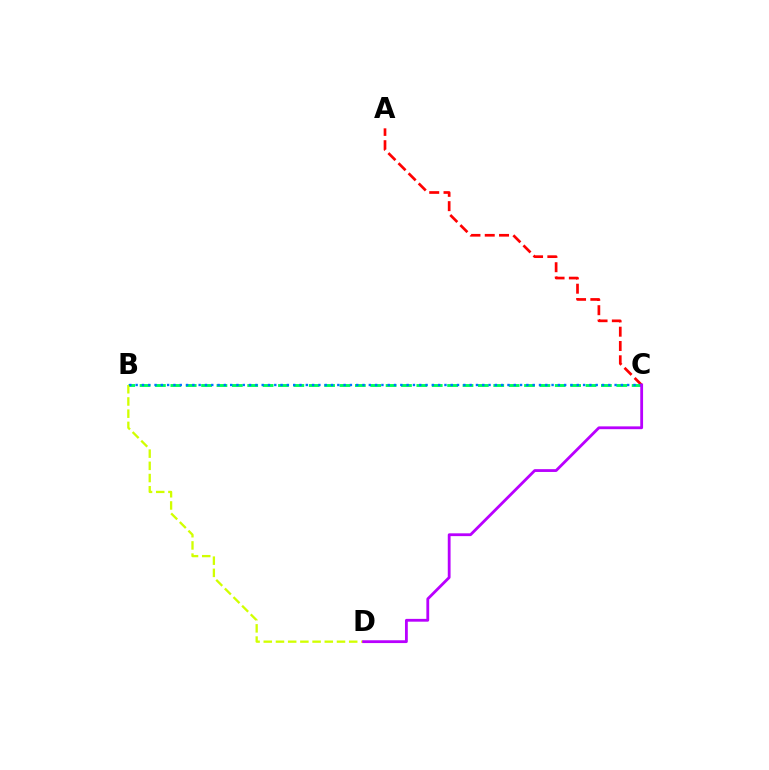{('A', 'C'): [{'color': '#ff0000', 'line_style': 'dashed', 'thickness': 1.94}], ('B', 'C'): [{'color': '#00ff5c', 'line_style': 'dashed', 'thickness': 2.09}, {'color': '#0074ff', 'line_style': 'dotted', 'thickness': 1.71}], ('B', 'D'): [{'color': '#d1ff00', 'line_style': 'dashed', 'thickness': 1.66}], ('C', 'D'): [{'color': '#b900ff', 'line_style': 'solid', 'thickness': 2.02}]}